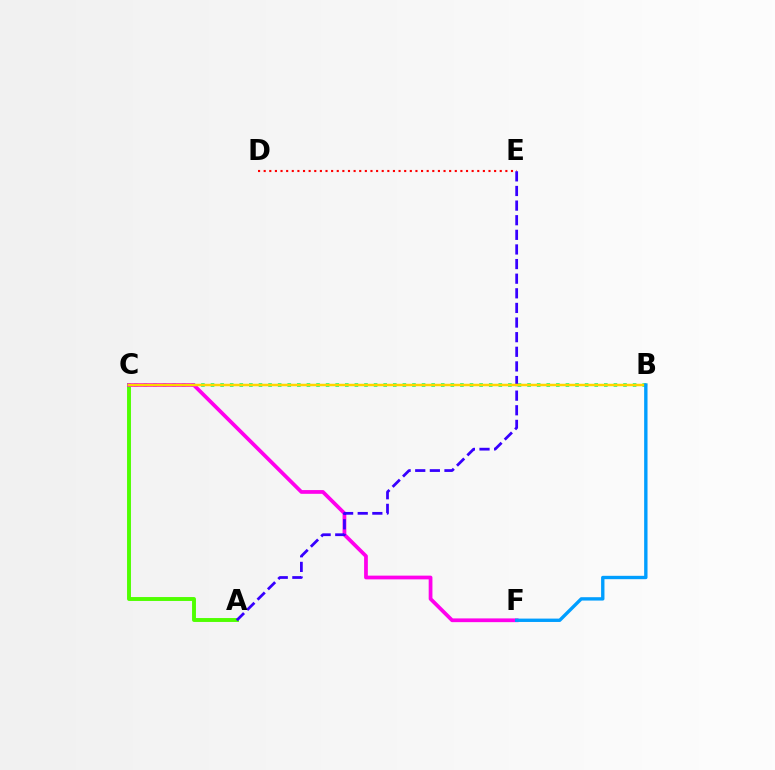{('D', 'E'): [{'color': '#ff0000', 'line_style': 'dotted', 'thickness': 1.53}], ('A', 'C'): [{'color': '#4fff00', 'line_style': 'solid', 'thickness': 2.81}], ('B', 'C'): [{'color': '#00ff86', 'line_style': 'dotted', 'thickness': 2.61}, {'color': '#ffd500', 'line_style': 'solid', 'thickness': 1.8}], ('C', 'F'): [{'color': '#ff00ed', 'line_style': 'solid', 'thickness': 2.7}], ('A', 'E'): [{'color': '#3700ff', 'line_style': 'dashed', 'thickness': 1.99}], ('B', 'F'): [{'color': '#009eff', 'line_style': 'solid', 'thickness': 2.42}]}